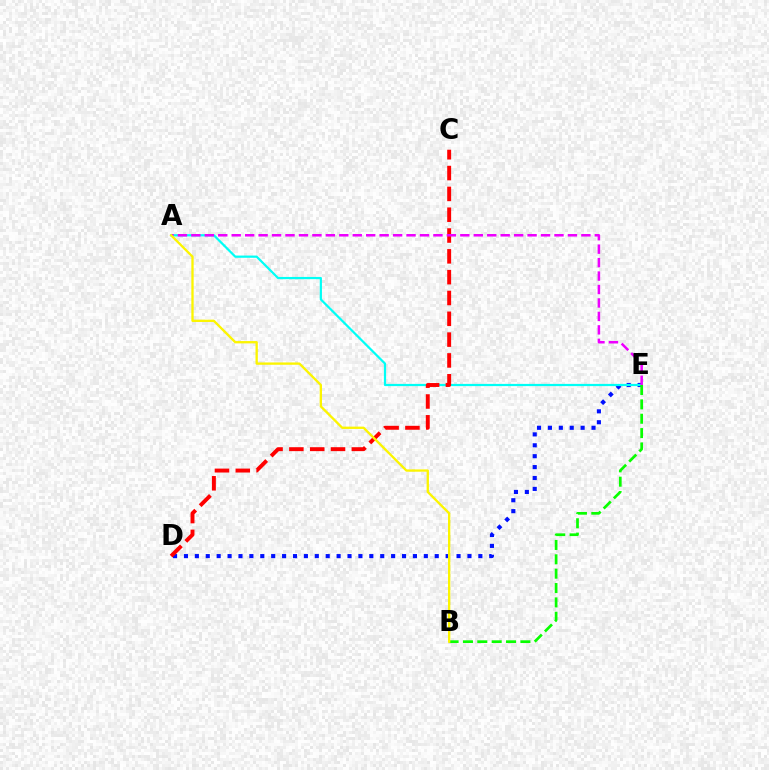{('D', 'E'): [{'color': '#0010ff', 'line_style': 'dotted', 'thickness': 2.96}], ('A', 'E'): [{'color': '#00fff6', 'line_style': 'solid', 'thickness': 1.6}, {'color': '#ee00ff', 'line_style': 'dashed', 'thickness': 1.83}], ('B', 'E'): [{'color': '#08ff00', 'line_style': 'dashed', 'thickness': 1.95}], ('C', 'D'): [{'color': '#ff0000', 'line_style': 'dashed', 'thickness': 2.83}], ('A', 'B'): [{'color': '#fcf500', 'line_style': 'solid', 'thickness': 1.67}]}